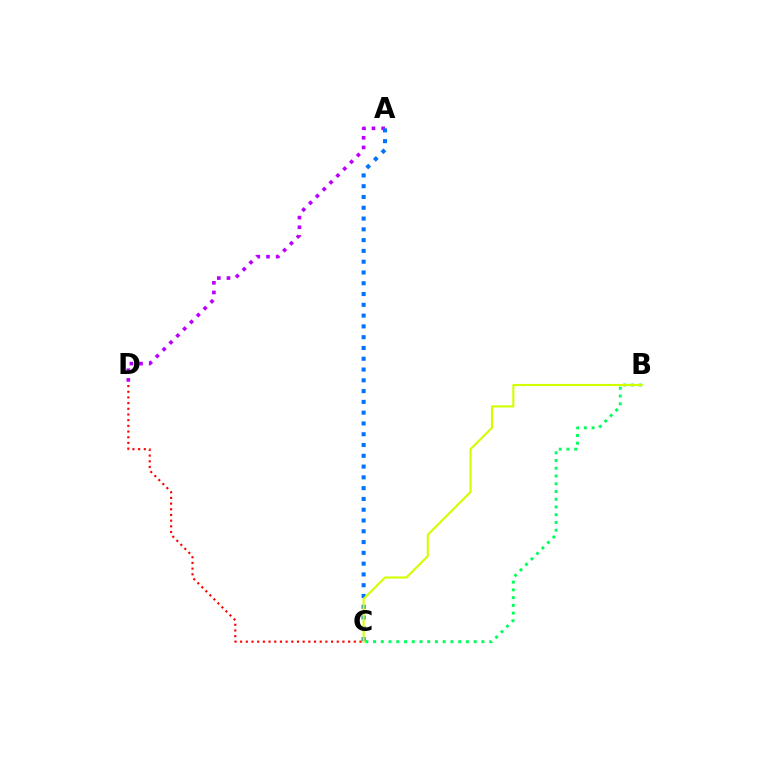{('A', 'D'): [{'color': '#b900ff', 'line_style': 'dotted', 'thickness': 2.63}], ('A', 'C'): [{'color': '#0074ff', 'line_style': 'dotted', 'thickness': 2.93}], ('C', 'D'): [{'color': '#ff0000', 'line_style': 'dotted', 'thickness': 1.54}], ('B', 'C'): [{'color': '#00ff5c', 'line_style': 'dotted', 'thickness': 2.1}, {'color': '#d1ff00', 'line_style': 'solid', 'thickness': 1.52}]}